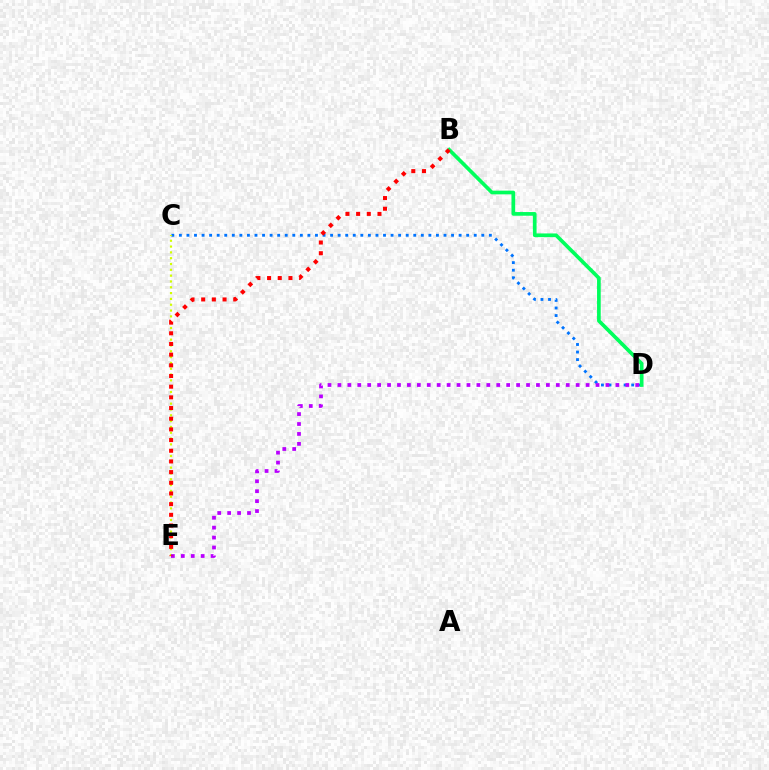{('C', 'D'): [{'color': '#0074ff', 'line_style': 'dotted', 'thickness': 2.05}], ('C', 'E'): [{'color': '#d1ff00', 'line_style': 'dotted', 'thickness': 1.58}], ('B', 'D'): [{'color': '#00ff5c', 'line_style': 'solid', 'thickness': 2.65}], ('D', 'E'): [{'color': '#b900ff', 'line_style': 'dotted', 'thickness': 2.7}], ('B', 'E'): [{'color': '#ff0000', 'line_style': 'dotted', 'thickness': 2.9}]}